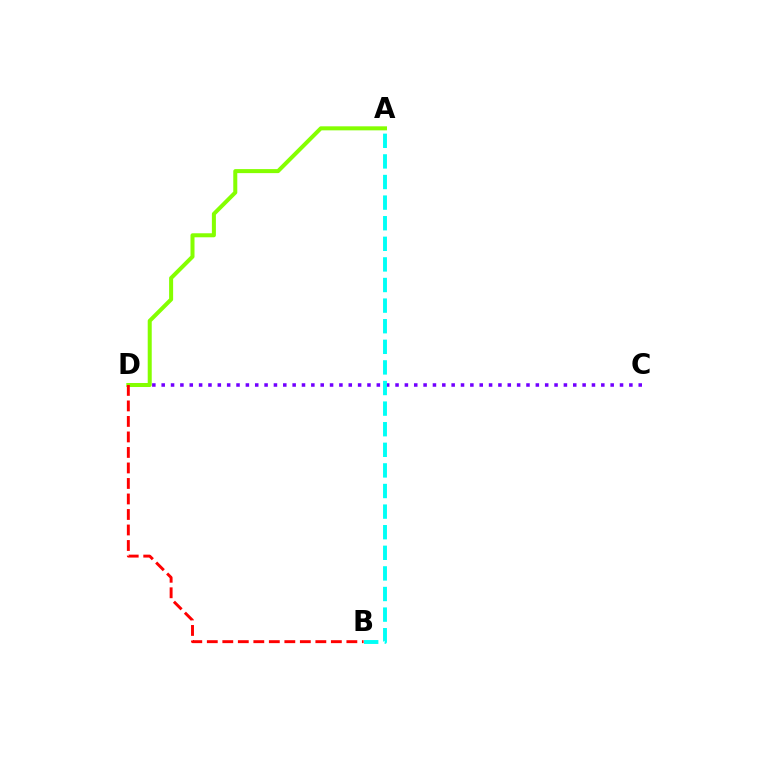{('C', 'D'): [{'color': '#7200ff', 'line_style': 'dotted', 'thickness': 2.54}], ('A', 'D'): [{'color': '#84ff00', 'line_style': 'solid', 'thickness': 2.89}], ('A', 'B'): [{'color': '#00fff6', 'line_style': 'dashed', 'thickness': 2.8}], ('B', 'D'): [{'color': '#ff0000', 'line_style': 'dashed', 'thickness': 2.11}]}